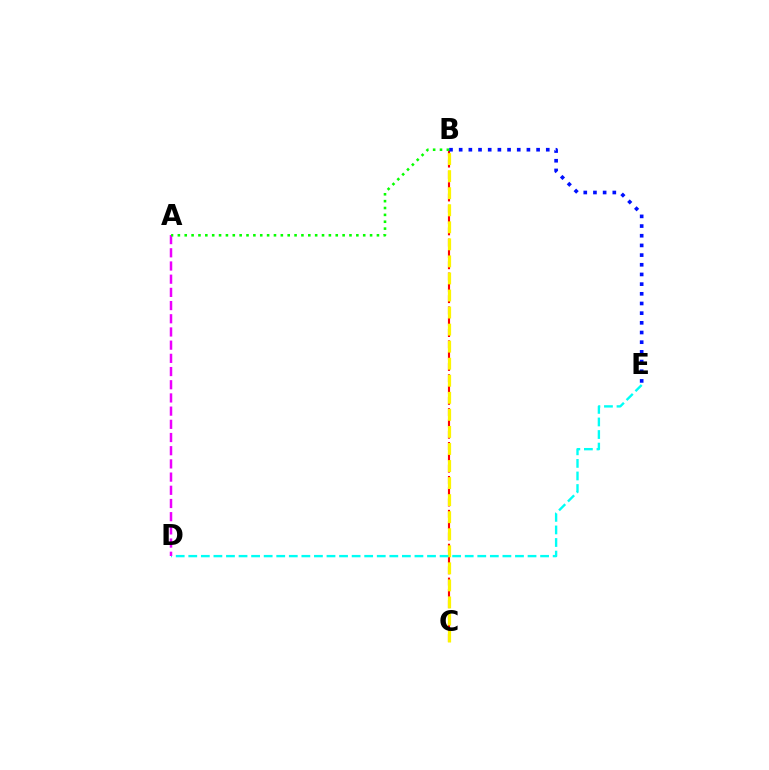{('B', 'C'): [{'color': '#ff0000', 'line_style': 'dashed', 'thickness': 1.53}, {'color': '#fcf500', 'line_style': 'dashed', 'thickness': 2.32}], ('D', 'E'): [{'color': '#00fff6', 'line_style': 'dashed', 'thickness': 1.71}], ('A', 'D'): [{'color': '#ee00ff', 'line_style': 'dashed', 'thickness': 1.79}], ('B', 'E'): [{'color': '#0010ff', 'line_style': 'dotted', 'thickness': 2.63}], ('A', 'B'): [{'color': '#08ff00', 'line_style': 'dotted', 'thickness': 1.87}]}